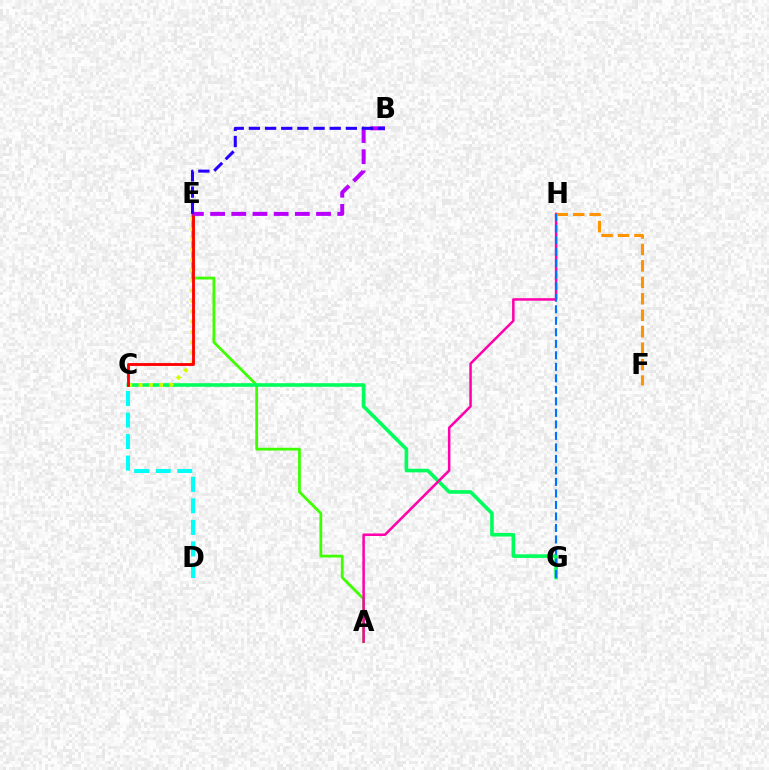{('A', 'E'): [{'color': '#3dff00', 'line_style': 'solid', 'thickness': 2.0}], ('C', 'D'): [{'color': '#00fff6', 'line_style': 'dashed', 'thickness': 2.93}], ('C', 'G'): [{'color': '#00ff5c', 'line_style': 'solid', 'thickness': 2.6}], ('C', 'E'): [{'color': '#d1ff00', 'line_style': 'dotted', 'thickness': 2.79}, {'color': '#ff0000', 'line_style': 'solid', 'thickness': 2.05}], ('B', 'E'): [{'color': '#b900ff', 'line_style': 'dashed', 'thickness': 2.88}, {'color': '#2500ff', 'line_style': 'dashed', 'thickness': 2.2}], ('A', 'H'): [{'color': '#ff00ac', 'line_style': 'solid', 'thickness': 1.82}], ('F', 'H'): [{'color': '#ff9400', 'line_style': 'dashed', 'thickness': 2.24}], ('G', 'H'): [{'color': '#0074ff', 'line_style': 'dashed', 'thickness': 1.56}]}